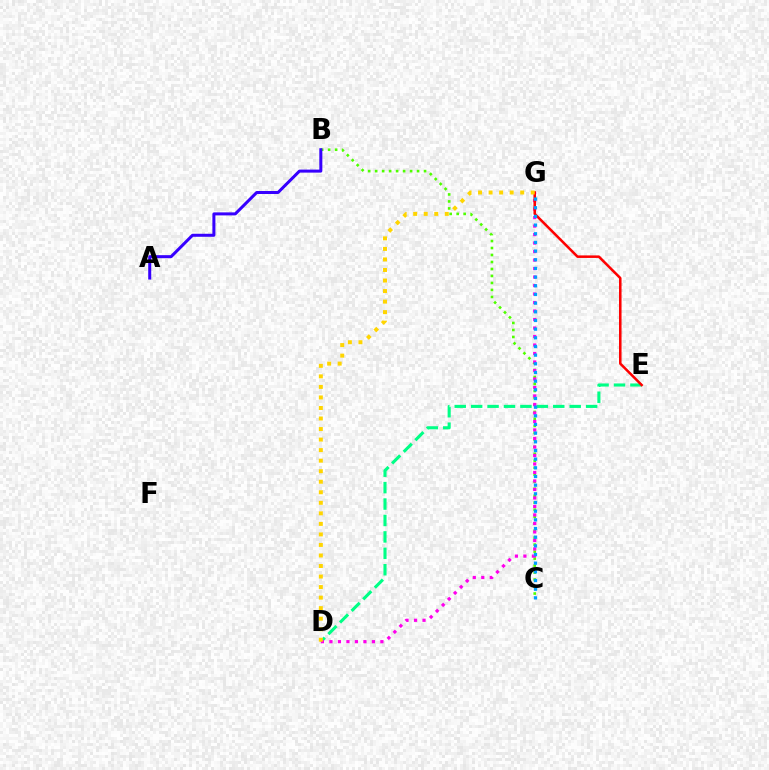{('B', 'C'): [{'color': '#4fff00', 'line_style': 'dotted', 'thickness': 1.9}], ('D', 'E'): [{'color': '#00ff86', 'line_style': 'dashed', 'thickness': 2.23}], ('D', 'G'): [{'color': '#ff00ed', 'line_style': 'dotted', 'thickness': 2.31}, {'color': '#ffd500', 'line_style': 'dotted', 'thickness': 2.86}], ('E', 'G'): [{'color': '#ff0000', 'line_style': 'solid', 'thickness': 1.82}], ('C', 'G'): [{'color': '#009eff', 'line_style': 'dotted', 'thickness': 2.36}], ('A', 'B'): [{'color': '#3700ff', 'line_style': 'solid', 'thickness': 2.17}]}